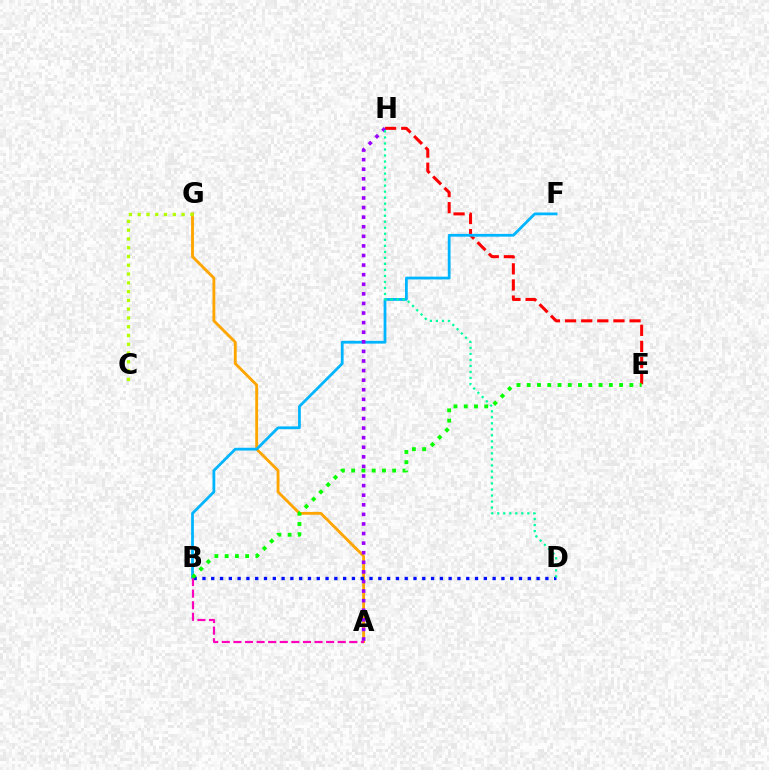{('A', 'G'): [{'color': '#ffa500', 'line_style': 'solid', 'thickness': 2.06}], ('E', 'H'): [{'color': '#ff0000', 'line_style': 'dashed', 'thickness': 2.19}], ('B', 'F'): [{'color': '#00b5ff', 'line_style': 'solid', 'thickness': 1.99}], ('A', 'H'): [{'color': '#9b00ff', 'line_style': 'dotted', 'thickness': 2.6}], ('B', 'D'): [{'color': '#0010ff', 'line_style': 'dotted', 'thickness': 2.39}], ('A', 'B'): [{'color': '#ff00bd', 'line_style': 'dashed', 'thickness': 1.57}], ('C', 'G'): [{'color': '#b3ff00', 'line_style': 'dotted', 'thickness': 2.39}], ('D', 'H'): [{'color': '#00ff9d', 'line_style': 'dotted', 'thickness': 1.64}], ('B', 'E'): [{'color': '#08ff00', 'line_style': 'dotted', 'thickness': 2.79}]}